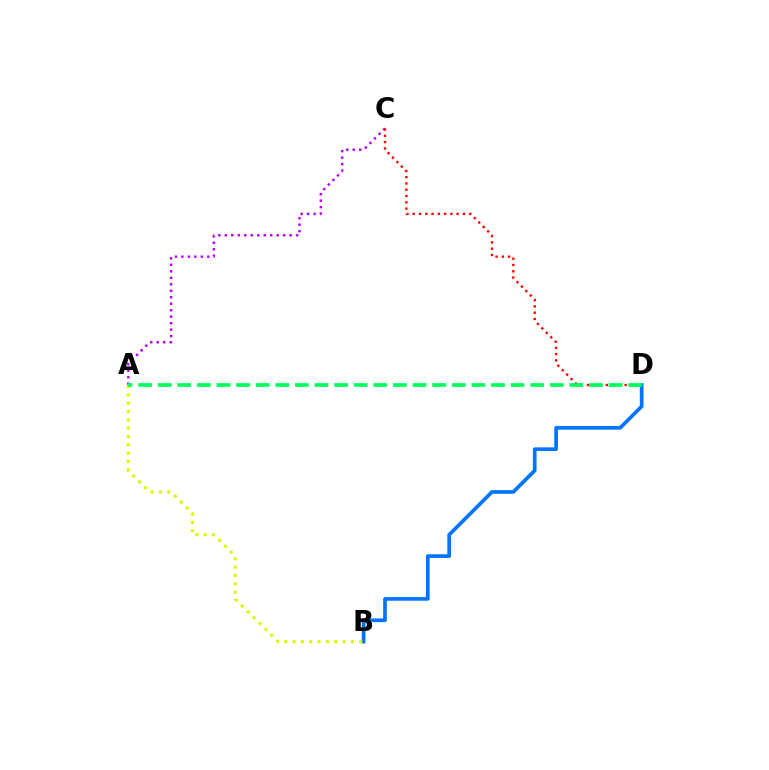{('A', 'C'): [{'color': '#b900ff', 'line_style': 'dotted', 'thickness': 1.76}], ('B', 'D'): [{'color': '#0074ff', 'line_style': 'solid', 'thickness': 2.65}], ('A', 'B'): [{'color': '#d1ff00', 'line_style': 'dotted', 'thickness': 2.26}], ('C', 'D'): [{'color': '#ff0000', 'line_style': 'dotted', 'thickness': 1.71}], ('A', 'D'): [{'color': '#00ff5c', 'line_style': 'dashed', 'thickness': 2.66}]}